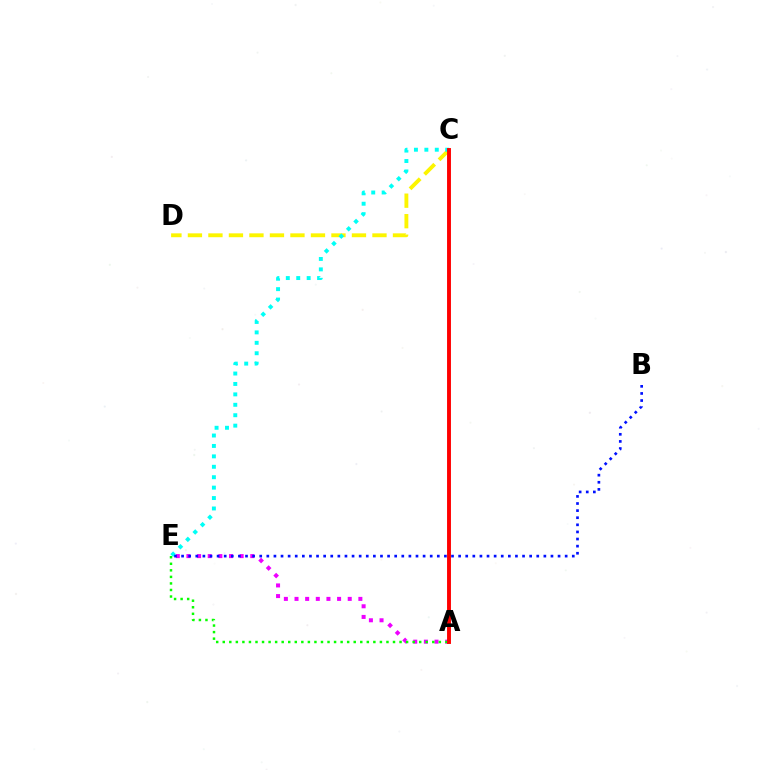{('C', 'D'): [{'color': '#fcf500', 'line_style': 'dashed', 'thickness': 2.79}], ('A', 'E'): [{'color': '#ee00ff', 'line_style': 'dotted', 'thickness': 2.89}, {'color': '#08ff00', 'line_style': 'dotted', 'thickness': 1.78}], ('C', 'E'): [{'color': '#00fff6', 'line_style': 'dotted', 'thickness': 2.83}], ('B', 'E'): [{'color': '#0010ff', 'line_style': 'dotted', 'thickness': 1.93}], ('A', 'C'): [{'color': '#ff0000', 'line_style': 'solid', 'thickness': 2.81}]}